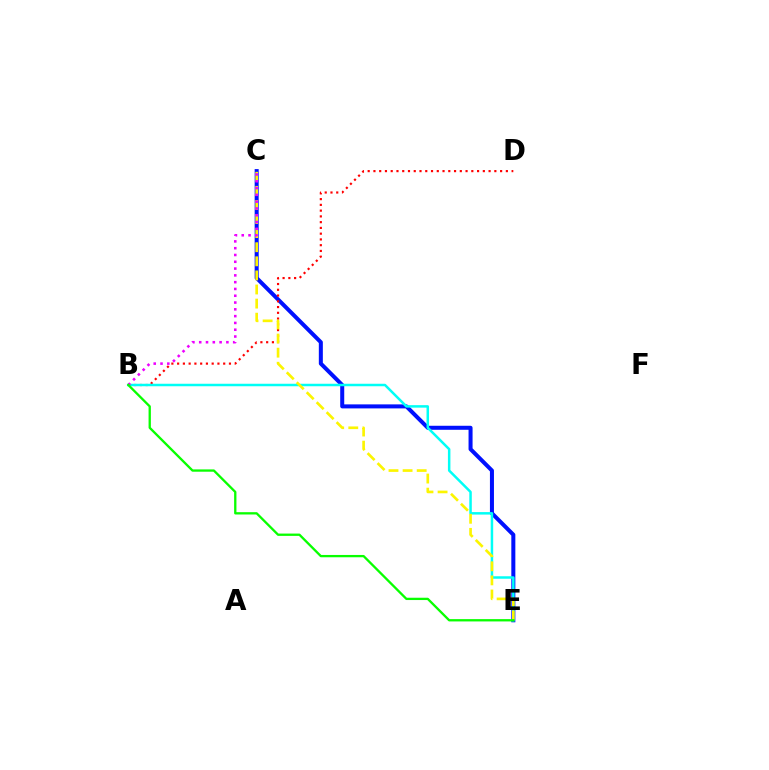{('C', 'E'): [{'color': '#0010ff', 'line_style': 'solid', 'thickness': 2.89}, {'color': '#fcf500', 'line_style': 'dashed', 'thickness': 1.91}], ('B', 'D'): [{'color': '#ff0000', 'line_style': 'dotted', 'thickness': 1.56}], ('B', 'E'): [{'color': '#00fff6', 'line_style': 'solid', 'thickness': 1.79}, {'color': '#08ff00', 'line_style': 'solid', 'thickness': 1.66}], ('B', 'C'): [{'color': '#ee00ff', 'line_style': 'dotted', 'thickness': 1.85}]}